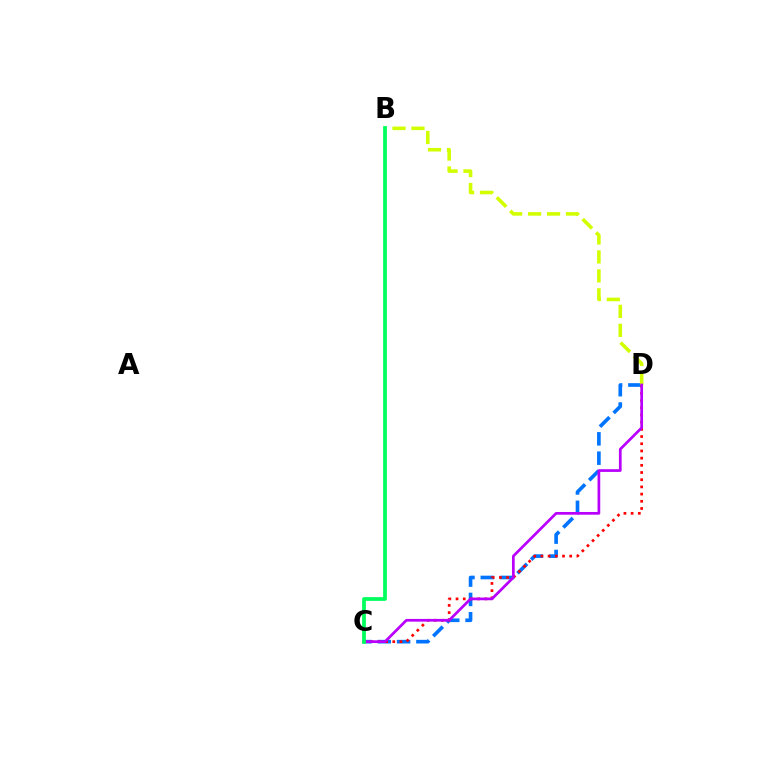{('C', 'D'): [{'color': '#0074ff', 'line_style': 'dashed', 'thickness': 2.63}, {'color': '#ff0000', 'line_style': 'dotted', 'thickness': 1.95}, {'color': '#b900ff', 'line_style': 'solid', 'thickness': 1.95}], ('B', 'D'): [{'color': '#d1ff00', 'line_style': 'dashed', 'thickness': 2.58}], ('B', 'C'): [{'color': '#00ff5c', 'line_style': 'solid', 'thickness': 2.69}]}